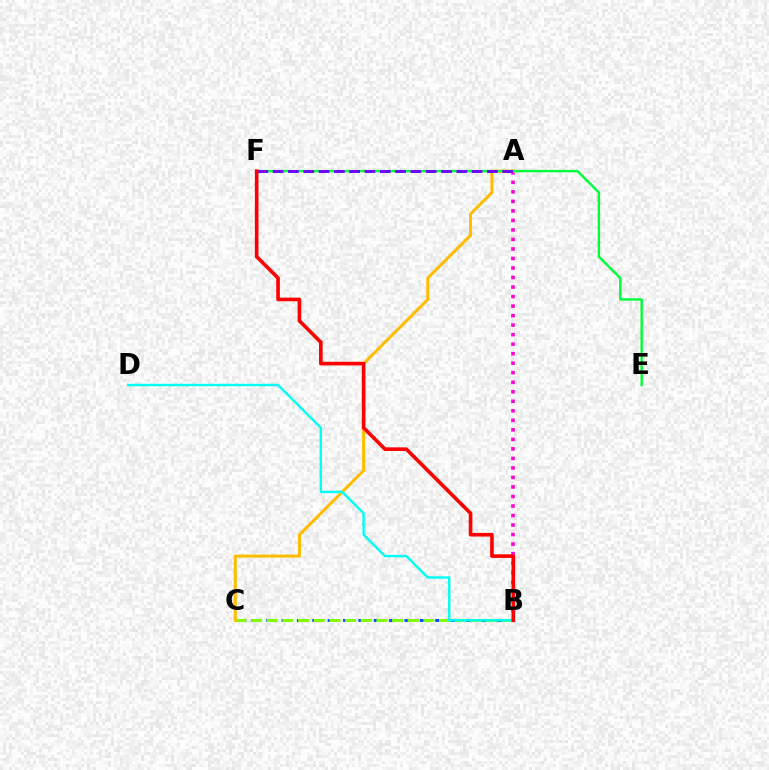{('A', 'B'): [{'color': '#ff00cf', 'line_style': 'dotted', 'thickness': 2.59}], ('B', 'C'): [{'color': '#004bff', 'line_style': 'dashed', 'thickness': 2.09}, {'color': '#84ff00', 'line_style': 'dashed', 'thickness': 2.13}], ('A', 'C'): [{'color': '#ffbd00', 'line_style': 'solid', 'thickness': 2.18}], ('E', 'F'): [{'color': '#00ff39', 'line_style': 'solid', 'thickness': 1.73}], ('B', 'D'): [{'color': '#00fff6', 'line_style': 'solid', 'thickness': 1.73}], ('A', 'F'): [{'color': '#7200ff', 'line_style': 'dashed', 'thickness': 2.08}], ('B', 'F'): [{'color': '#ff0000', 'line_style': 'solid', 'thickness': 2.61}]}